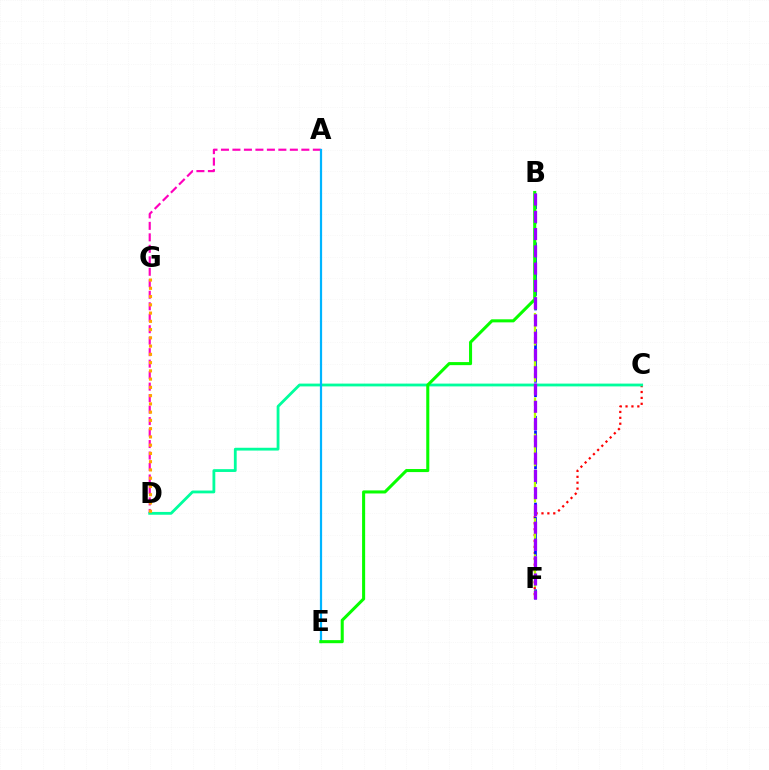{('C', 'F'): [{'color': '#ff0000', 'line_style': 'dotted', 'thickness': 1.6}], ('A', 'D'): [{'color': '#ff00bd', 'line_style': 'dashed', 'thickness': 1.56}], ('B', 'F'): [{'color': '#0010ff', 'line_style': 'dashed', 'thickness': 1.96}, {'color': '#b3ff00', 'line_style': 'dashed', 'thickness': 1.64}, {'color': '#9b00ff', 'line_style': 'dashed', 'thickness': 2.35}], ('C', 'D'): [{'color': '#00ff9d', 'line_style': 'solid', 'thickness': 2.02}], ('D', 'G'): [{'color': '#ffa500', 'line_style': 'dotted', 'thickness': 2.24}], ('A', 'E'): [{'color': '#00b5ff', 'line_style': 'solid', 'thickness': 1.6}], ('B', 'E'): [{'color': '#08ff00', 'line_style': 'solid', 'thickness': 2.2}]}